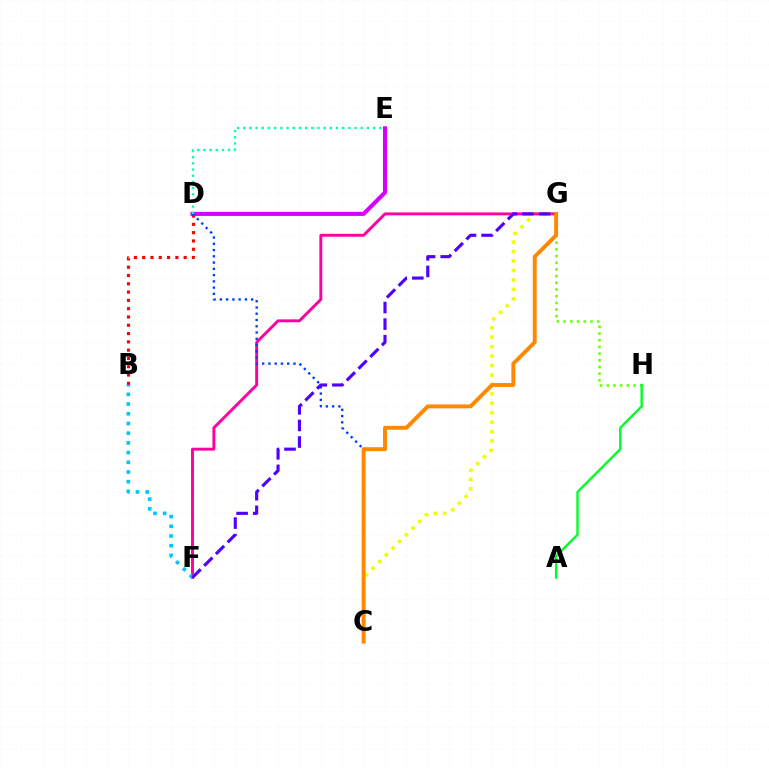{('B', 'D'): [{'color': '#ff0000', 'line_style': 'dotted', 'thickness': 2.25}], ('G', 'H'): [{'color': '#66ff00', 'line_style': 'dotted', 'thickness': 1.82}], ('D', 'E'): [{'color': '#d600ff', 'line_style': 'solid', 'thickness': 2.93}, {'color': '#00ffaf', 'line_style': 'dotted', 'thickness': 1.68}], ('C', 'G'): [{'color': '#eeff00', 'line_style': 'dotted', 'thickness': 2.57}, {'color': '#ff8800', 'line_style': 'solid', 'thickness': 2.83}], ('F', 'G'): [{'color': '#ff00a0', 'line_style': 'solid', 'thickness': 2.1}, {'color': '#4f00ff', 'line_style': 'dashed', 'thickness': 2.25}], ('A', 'H'): [{'color': '#00ff27', 'line_style': 'solid', 'thickness': 1.72}], ('C', 'D'): [{'color': '#003fff', 'line_style': 'dotted', 'thickness': 1.7}], ('B', 'F'): [{'color': '#00c7ff', 'line_style': 'dotted', 'thickness': 2.64}]}